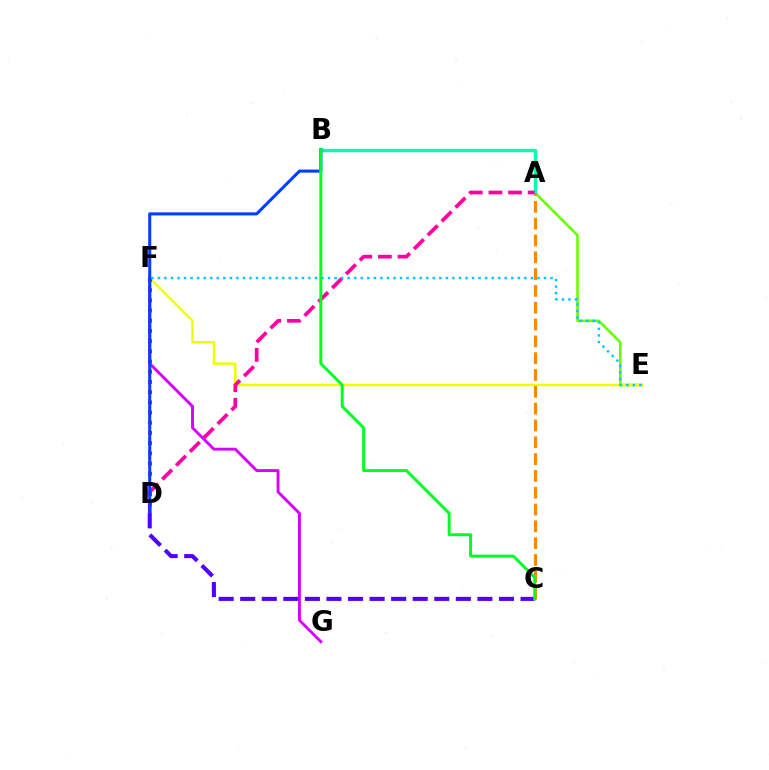{('A', 'E'): [{'color': '#66ff00', 'line_style': 'solid', 'thickness': 1.86}], ('E', 'F'): [{'color': '#eeff00', 'line_style': 'solid', 'thickness': 1.75}, {'color': '#00c7ff', 'line_style': 'dotted', 'thickness': 1.78}], ('D', 'F'): [{'color': '#ff0000', 'line_style': 'dotted', 'thickness': 2.77}], ('A', 'B'): [{'color': '#00ffaf', 'line_style': 'solid', 'thickness': 2.47}], ('F', 'G'): [{'color': '#d600ff', 'line_style': 'solid', 'thickness': 2.07}], ('A', 'C'): [{'color': '#ff8800', 'line_style': 'dashed', 'thickness': 2.28}], ('A', 'D'): [{'color': '#ff00a0', 'line_style': 'dashed', 'thickness': 2.66}], ('B', 'D'): [{'color': '#003fff', 'line_style': 'solid', 'thickness': 2.2}], ('C', 'D'): [{'color': '#4f00ff', 'line_style': 'dashed', 'thickness': 2.93}], ('B', 'C'): [{'color': '#00ff27', 'line_style': 'solid', 'thickness': 2.14}]}